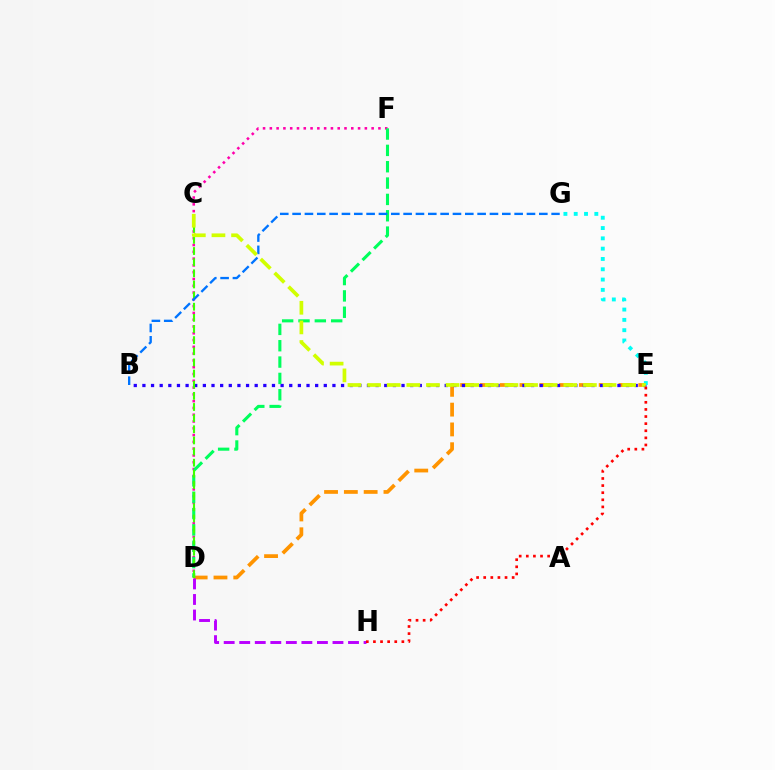{('D', 'E'): [{'color': '#ff9400', 'line_style': 'dashed', 'thickness': 2.69}], ('B', 'E'): [{'color': '#2500ff', 'line_style': 'dotted', 'thickness': 2.35}], ('D', 'H'): [{'color': '#b900ff', 'line_style': 'dashed', 'thickness': 2.11}], ('D', 'F'): [{'color': '#ff00ac', 'line_style': 'dotted', 'thickness': 1.84}, {'color': '#00ff5c', 'line_style': 'dashed', 'thickness': 2.22}], ('E', 'G'): [{'color': '#00fff6', 'line_style': 'dotted', 'thickness': 2.8}], ('C', 'D'): [{'color': '#3dff00', 'line_style': 'dashed', 'thickness': 1.51}], ('B', 'G'): [{'color': '#0074ff', 'line_style': 'dashed', 'thickness': 1.68}], ('C', 'E'): [{'color': '#d1ff00', 'line_style': 'dashed', 'thickness': 2.67}], ('E', 'H'): [{'color': '#ff0000', 'line_style': 'dotted', 'thickness': 1.93}]}